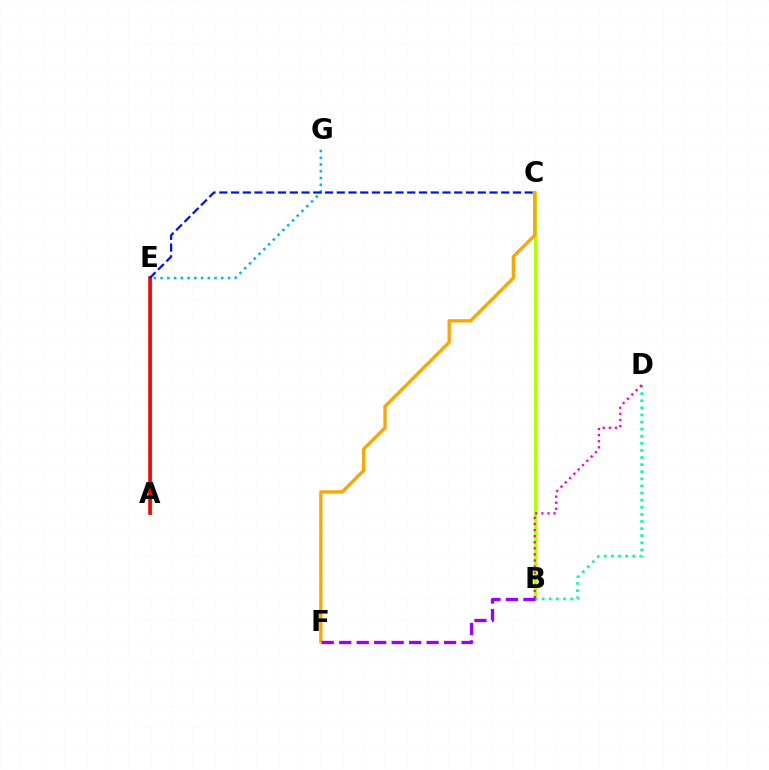{('B', 'C'): [{'color': '#b3ff00', 'line_style': 'solid', 'thickness': 2.18}], ('B', 'D'): [{'color': '#00ff9d', 'line_style': 'dotted', 'thickness': 1.93}, {'color': '#ff00bd', 'line_style': 'dotted', 'thickness': 1.66}], ('A', 'E'): [{'color': '#08ff00', 'line_style': 'solid', 'thickness': 2.14}, {'color': '#ff0000', 'line_style': 'solid', 'thickness': 2.57}], ('E', 'G'): [{'color': '#00b5ff', 'line_style': 'dotted', 'thickness': 1.83}], ('C', 'F'): [{'color': '#ffa500', 'line_style': 'solid', 'thickness': 2.39}], ('C', 'E'): [{'color': '#0010ff', 'line_style': 'dashed', 'thickness': 1.6}], ('B', 'F'): [{'color': '#9b00ff', 'line_style': 'dashed', 'thickness': 2.37}]}